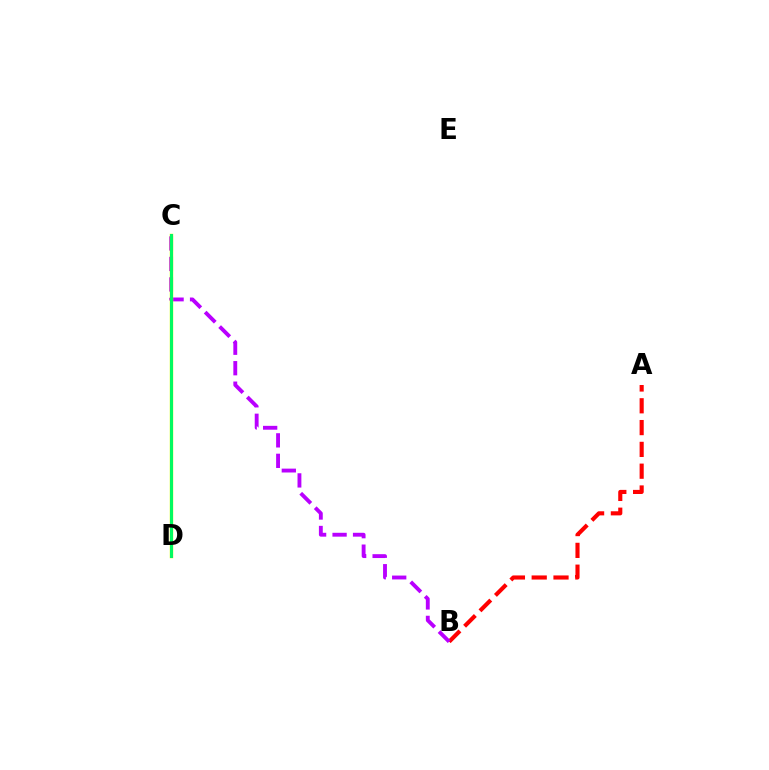{('A', 'B'): [{'color': '#ff0000', 'line_style': 'dashed', 'thickness': 2.96}], ('B', 'C'): [{'color': '#b900ff', 'line_style': 'dashed', 'thickness': 2.78}], ('C', 'D'): [{'color': '#d1ff00', 'line_style': 'solid', 'thickness': 2.48}, {'color': '#0074ff', 'line_style': 'solid', 'thickness': 1.87}, {'color': '#00ff5c', 'line_style': 'solid', 'thickness': 2.03}]}